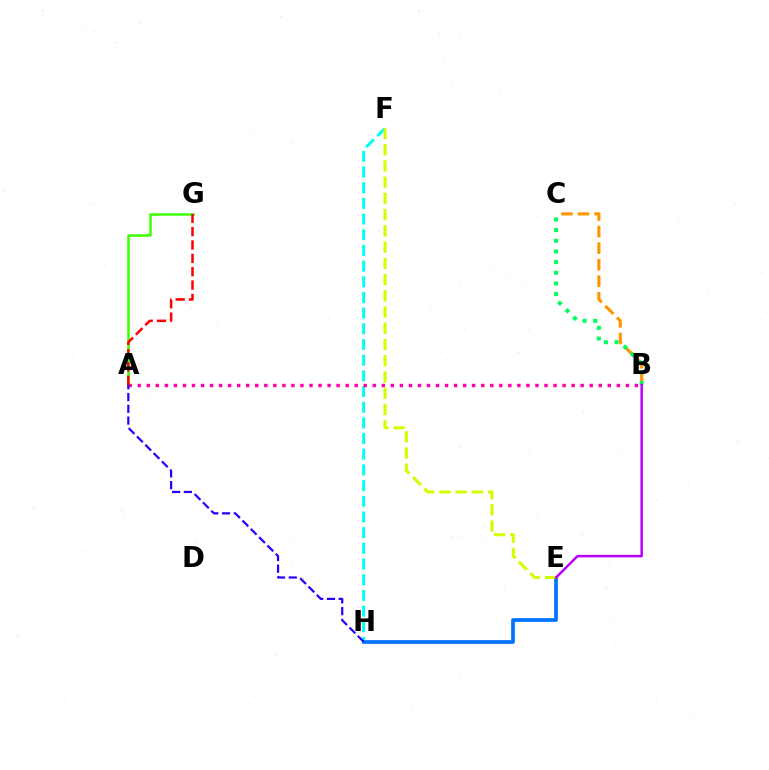{('B', 'C'): [{'color': '#ff9400', 'line_style': 'dashed', 'thickness': 2.25}, {'color': '#00ff5c', 'line_style': 'dotted', 'thickness': 2.9}], ('F', 'H'): [{'color': '#00fff6', 'line_style': 'dashed', 'thickness': 2.13}], ('A', 'G'): [{'color': '#3dff00', 'line_style': 'solid', 'thickness': 1.82}, {'color': '#ff0000', 'line_style': 'dashed', 'thickness': 1.81}], ('A', 'B'): [{'color': '#ff00ac', 'line_style': 'dotted', 'thickness': 2.46}], ('E', 'H'): [{'color': '#0074ff', 'line_style': 'solid', 'thickness': 2.69}], ('E', 'F'): [{'color': '#d1ff00', 'line_style': 'dashed', 'thickness': 2.21}], ('A', 'H'): [{'color': '#2500ff', 'line_style': 'dashed', 'thickness': 1.6}], ('B', 'E'): [{'color': '#b900ff', 'line_style': 'solid', 'thickness': 1.8}]}